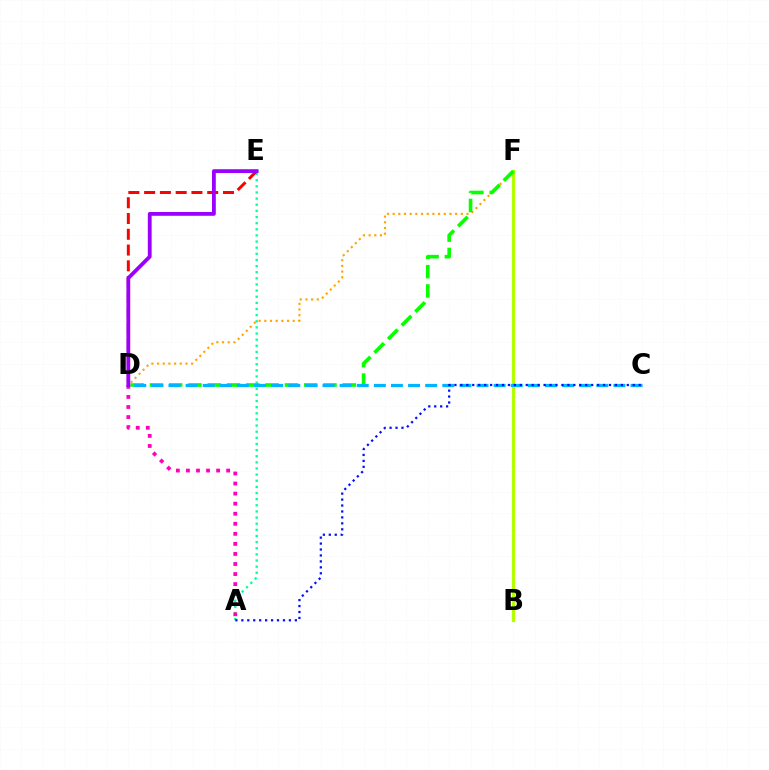{('A', 'E'): [{'color': '#00ff9d', 'line_style': 'dotted', 'thickness': 1.67}], ('D', 'E'): [{'color': '#ff0000', 'line_style': 'dashed', 'thickness': 2.14}, {'color': '#9b00ff', 'line_style': 'solid', 'thickness': 2.74}], ('D', 'F'): [{'color': '#ffa500', 'line_style': 'dotted', 'thickness': 1.54}, {'color': '#08ff00', 'line_style': 'dashed', 'thickness': 2.62}], ('B', 'F'): [{'color': '#b3ff00', 'line_style': 'solid', 'thickness': 2.33}], ('C', 'D'): [{'color': '#00b5ff', 'line_style': 'dashed', 'thickness': 2.32}], ('A', 'D'): [{'color': '#ff00bd', 'line_style': 'dotted', 'thickness': 2.73}], ('A', 'C'): [{'color': '#0010ff', 'line_style': 'dotted', 'thickness': 1.62}]}